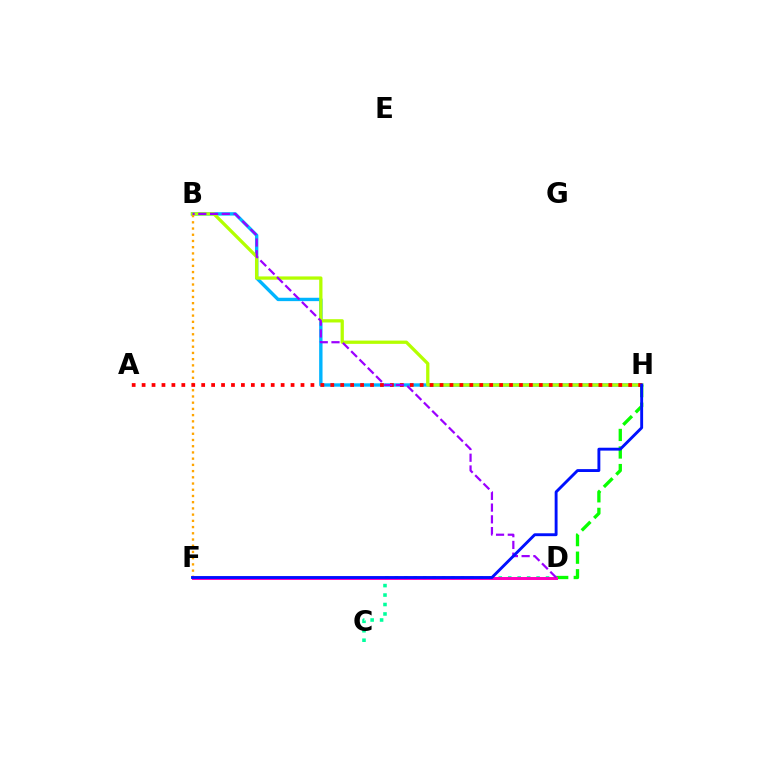{('C', 'D'): [{'color': '#00ff9d', 'line_style': 'dotted', 'thickness': 2.57}], ('B', 'H'): [{'color': '#00b5ff', 'line_style': 'solid', 'thickness': 2.43}, {'color': '#b3ff00', 'line_style': 'solid', 'thickness': 2.36}], ('D', 'H'): [{'color': '#08ff00', 'line_style': 'dashed', 'thickness': 2.39}], ('B', 'F'): [{'color': '#ffa500', 'line_style': 'dotted', 'thickness': 1.69}], ('A', 'H'): [{'color': '#ff0000', 'line_style': 'dotted', 'thickness': 2.7}], ('D', 'F'): [{'color': '#ff00bd', 'line_style': 'solid', 'thickness': 2.13}], ('B', 'D'): [{'color': '#9b00ff', 'line_style': 'dashed', 'thickness': 1.6}], ('F', 'H'): [{'color': '#0010ff', 'line_style': 'solid', 'thickness': 2.08}]}